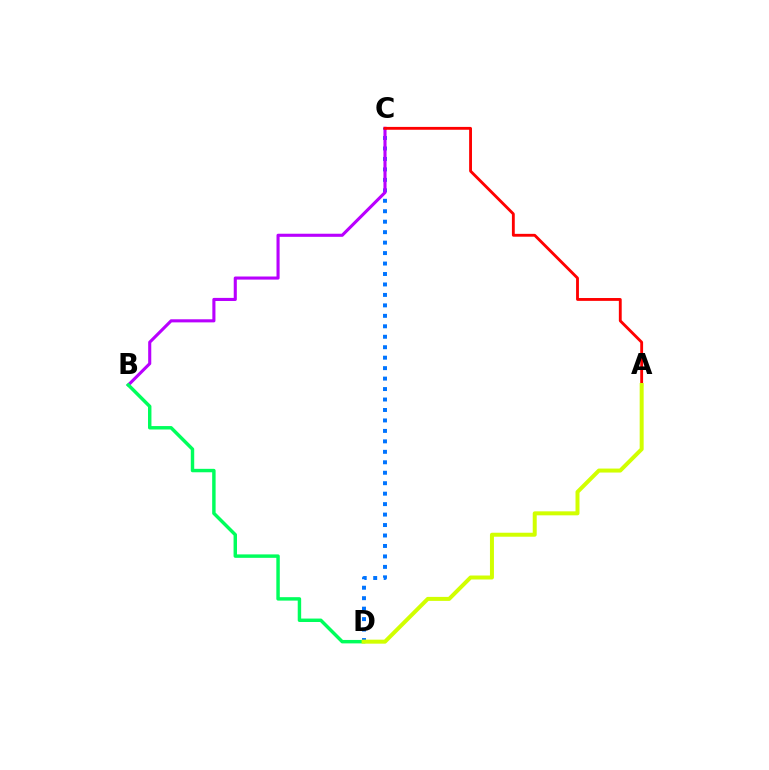{('C', 'D'): [{'color': '#0074ff', 'line_style': 'dotted', 'thickness': 2.84}], ('B', 'C'): [{'color': '#b900ff', 'line_style': 'solid', 'thickness': 2.23}], ('B', 'D'): [{'color': '#00ff5c', 'line_style': 'solid', 'thickness': 2.48}], ('A', 'C'): [{'color': '#ff0000', 'line_style': 'solid', 'thickness': 2.05}], ('A', 'D'): [{'color': '#d1ff00', 'line_style': 'solid', 'thickness': 2.87}]}